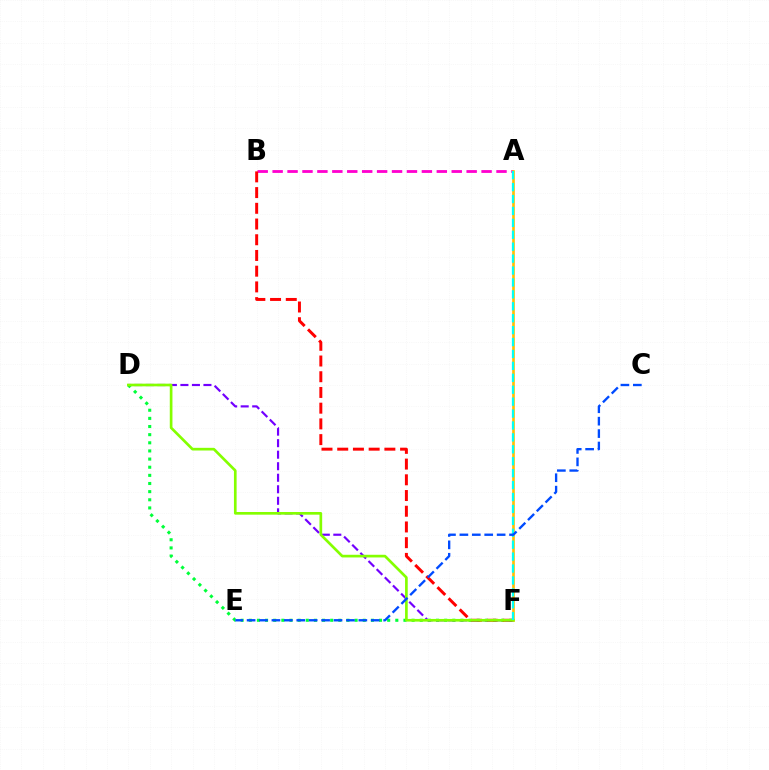{('D', 'F'): [{'color': '#00ff39', 'line_style': 'dotted', 'thickness': 2.21}, {'color': '#7200ff', 'line_style': 'dashed', 'thickness': 1.57}, {'color': '#84ff00', 'line_style': 'solid', 'thickness': 1.93}], ('A', 'B'): [{'color': '#ff00cf', 'line_style': 'dashed', 'thickness': 2.03}], ('B', 'F'): [{'color': '#ff0000', 'line_style': 'dashed', 'thickness': 2.14}], ('A', 'F'): [{'color': '#ffbd00', 'line_style': 'solid', 'thickness': 1.9}, {'color': '#00fff6', 'line_style': 'dashed', 'thickness': 1.62}], ('C', 'E'): [{'color': '#004bff', 'line_style': 'dashed', 'thickness': 1.69}]}